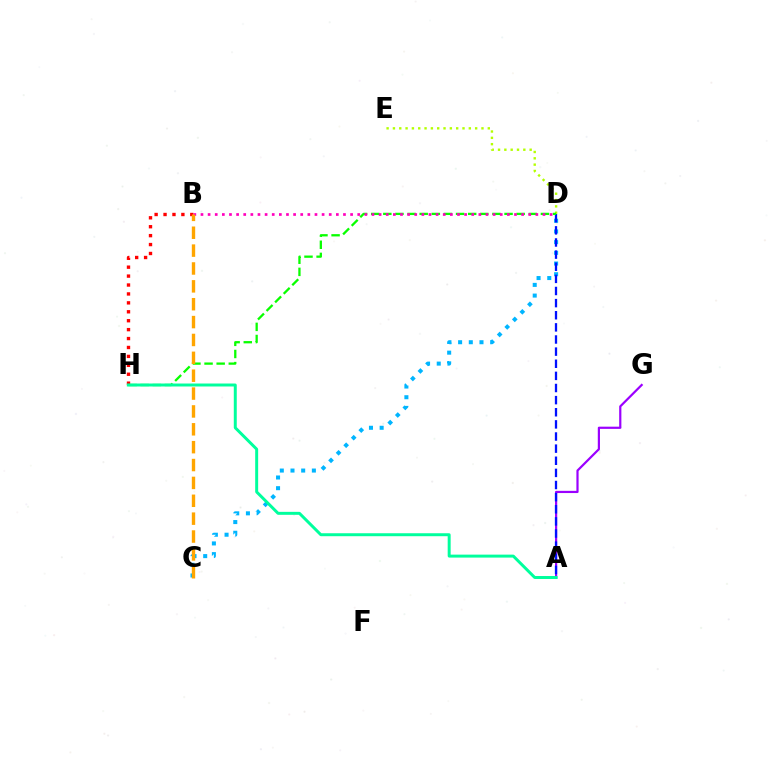{('C', 'D'): [{'color': '#00b5ff', 'line_style': 'dotted', 'thickness': 2.9}], ('B', 'H'): [{'color': '#ff0000', 'line_style': 'dotted', 'thickness': 2.42}], ('A', 'G'): [{'color': '#9b00ff', 'line_style': 'solid', 'thickness': 1.59}], ('A', 'D'): [{'color': '#0010ff', 'line_style': 'dashed', 'thickness': 1.65}], ('D', 'E'): [{'color': '#b3ff00', 'line_style': 'dotted', 'thickness': 1.72}], ('D', 'H'): [{'color': '#08ff00', 'line_style': 'dashed', 'thickness': 1.65}], ('B', 'D'): [{'color': '#ff00bd', 'line_style': 'dotted', 'thickness': 1.94}], ('A', 'H'): [{'color': '#00ff9d', 'line_style': 'solid', 'thickness': 2.14}], ('B', 'C'): [{'color': '#ffa500', 'line_style': 'dashed', 'thickness': 2.43}]}